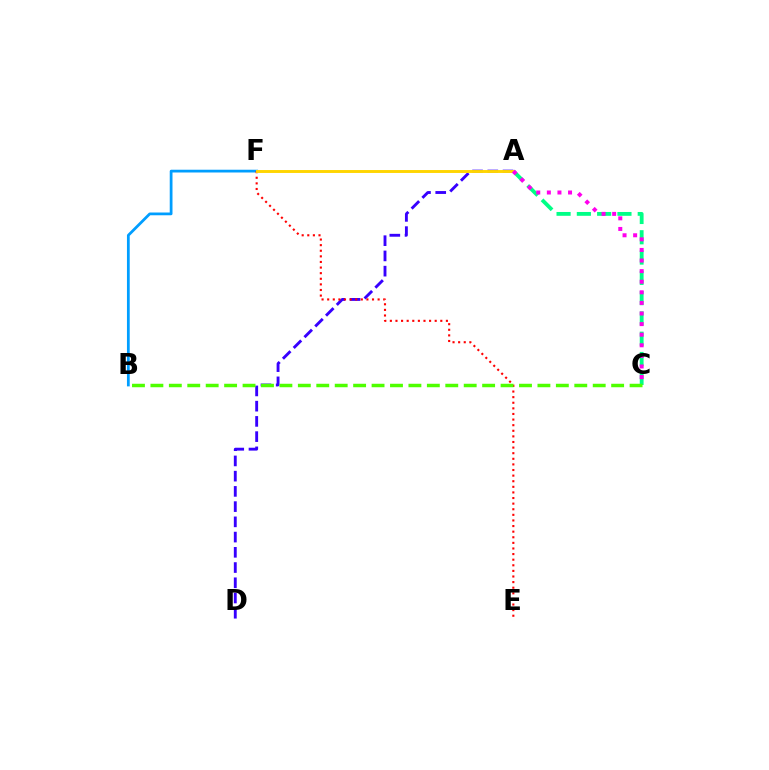{('A', 'C'): [{'color': '#00ff86', 'line_style': 'dashed', 'thickness': 2.76}, {'color': '#ff00ed', 'line_style': 'dotted', 'thickness': 2.88}], ('B', 'F'): [{'color': '#009eff', 'line_style': 'solid', 'thickness': 1.99}], ('A', 'D'): [{'color': '#3700ff', 'line_style': 'dashed', 'thickness': 2.07}], ('E', 'F'): [{'color': '#ff0000', 'line_style': 'dotted', 'thickness': 1.52}], ('B', 'C'): [{'color': '#4fff00', 'line_style': 'dashed', 'thickness': 2.5}], ('A', 'F'): [{'color': '#ffd500', 'line_style': 'solid', 'thickness': 2.1}]}